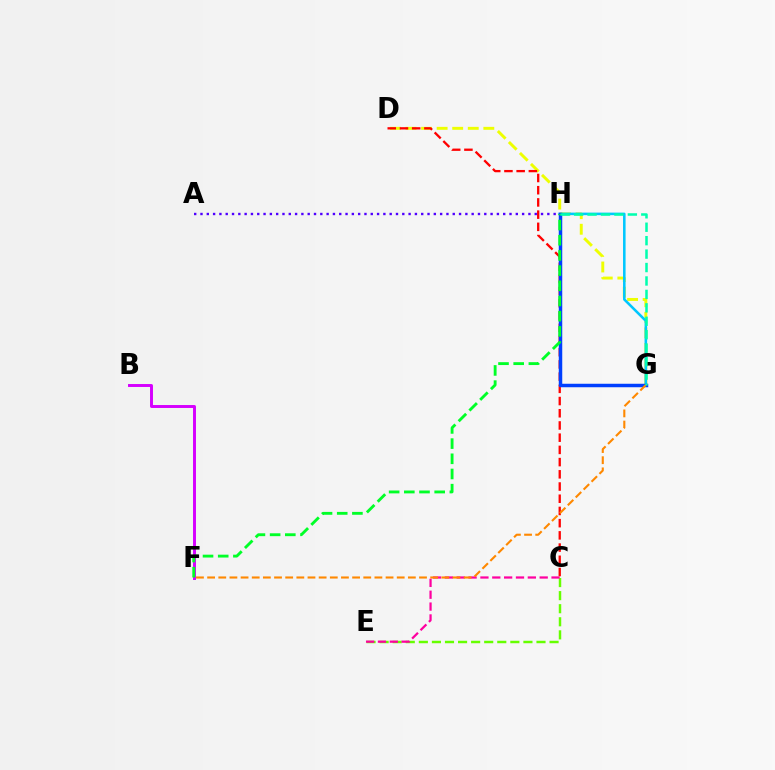{('B', 'F'): [{'color': '#d600ff', 'line_style': 'solid', 'thickness': 2.12}], ('C', 'E'): [{'color': '#66ff00', 'line_style': 'dashed', 'thickness': 1.78}, {'color': '#ff00a0', 'line_style': 'dashed', 'thickness': 1.61}], ('D', 'G'): [{'color': '#eeff00', 'line_style': 'dashed', 'thickness': 2.11}], ('G', 'H'): [{'color': '#00c7ff', 'line_style': 'solid', 'thickness': 1.84}, {'color': '#003fff', 'line_style': 'solid', 'thickness': 2.51}, {'color': '#00ffaf', 'line_style': 'dashed', 'thickness': 1.83}], ('C', 'D'): [{'color': '#ff0000', 'line_style': 'dashed', 'thickness': 1.66}], ('F', 'G'): [{'color': '#ff8800', 'line_style': 'dashed', 'thickness': 1.52}], ('F', 'H'): [{'color': '#00ff27', 'line_style': 'dashed', 'thickness': 2.06}], ('A', 'H'): [{'color': '#4f00ff', 'line_style': 'dotted', 'thickness': 1.71}]}